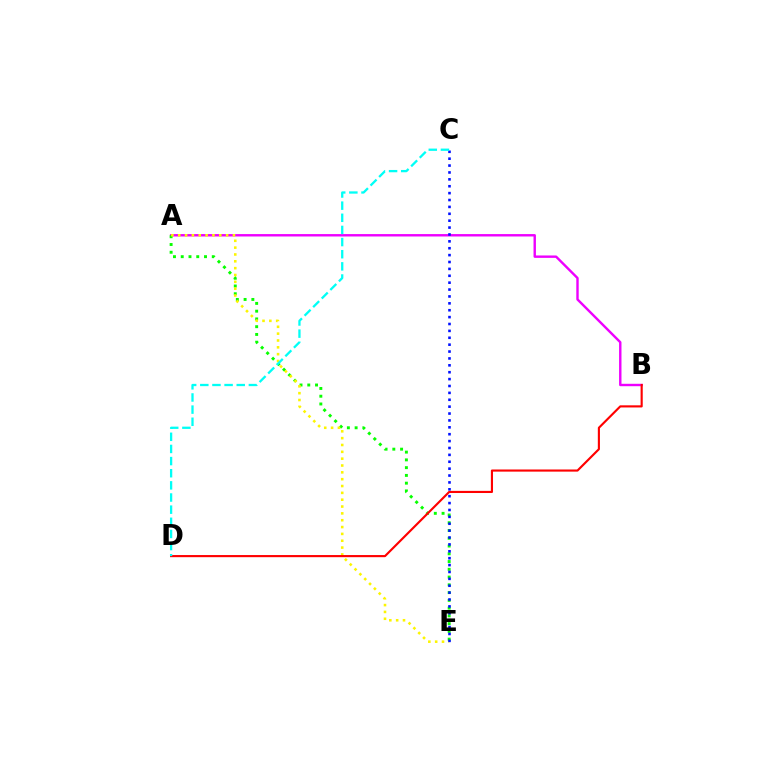{('A', 'B'): [{'color': '#ee00ff', 'line_style': 'solid', 'thickness': 1.73}], ('A', 'E'): [{'color': '#08ff00', 'line_style': 'dotted', 'thickness': 2.11}, {'color': '#fcf500', 'line_style': 'dotted', 'thickness': 1.86}], ('B', 'D'): [{'color': '#ff0000', 'line_style': 'solid', 'thickness': 1.54}], ('C', 'E'): [{'color': '#0010ff', 'line_style': 'dotted', 'thickness': 1.87}], ('C', 'D'): [{'color': '#00fff6', 'line_style': 'dashed', 'thickness': 1.65}]}